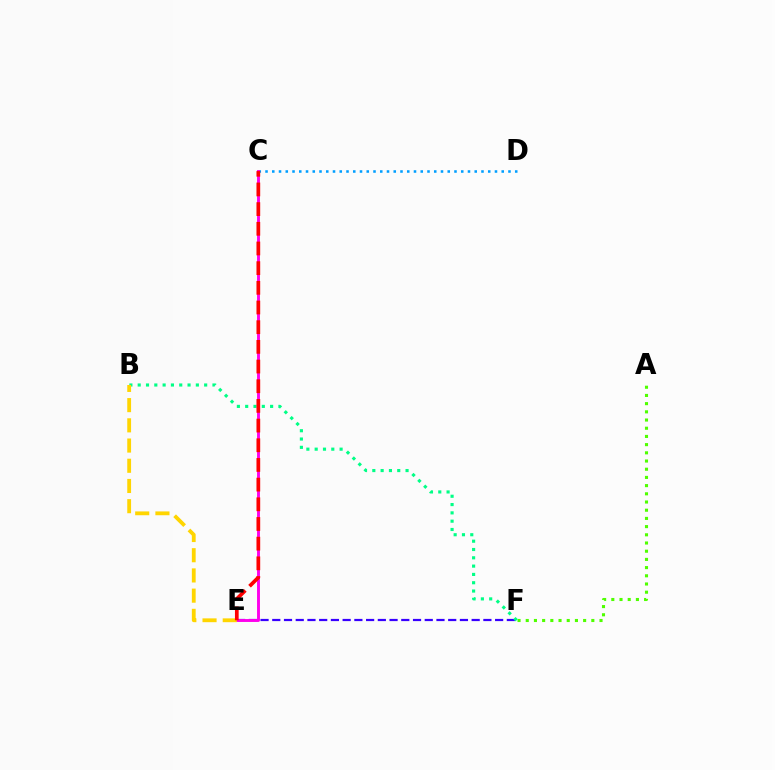{('E', 'F'): [{'color': '#3700ff', 'line_style': 'dashed', 'thickness': 1.59}], ('C', 'D'): [{'color': '#009eff', 'line_style': 'dotted', 'thickness': 1.83}], ('A', 'F'): [{'color': '#4fff00', 'line_style': 'dotted', 'thickness': 2.23}], ('B', 'F'): [{'color': '#00ff86', 'line_style': 'dotted', 'thickness': 2.26}], ('C', 'E'): [{'color': '#ff00ed', 'line_style': 'solid', 'thickness': 2.09}, {'color': '#ff0000', 'line_style': 'dashed', 'thickness': 2.67}], ('B', 'E'): [{'color': '#ffd500', 'line_style': 'dashed', 'thickness': 2.75}]}